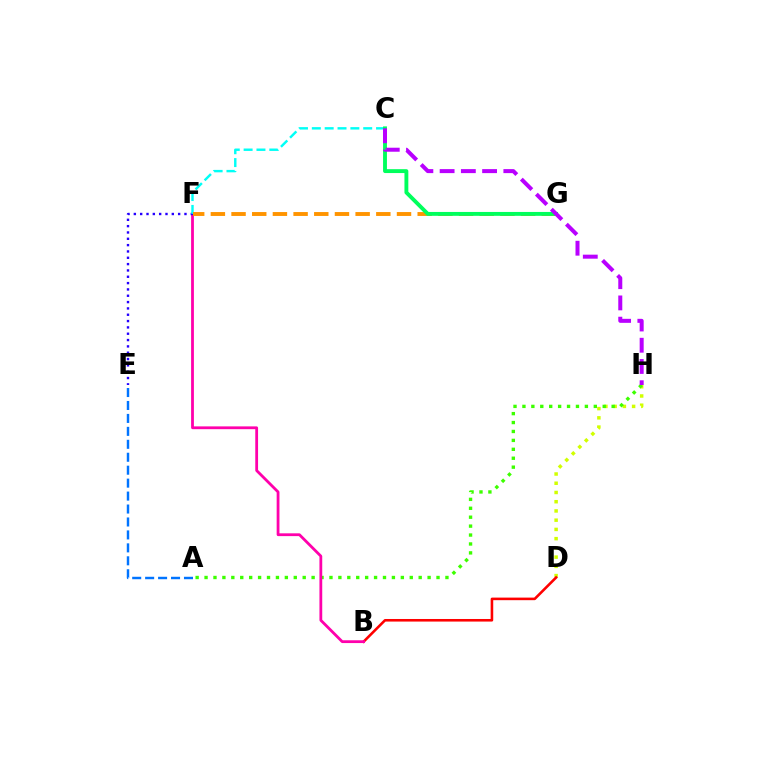{('D', 'H'): [{'color': '#d1ff00', 'line_style': 'dotted', 'thickness': 2.51}], ('A', 'H'): [{'color': '#3dff00', 'line_style': 'dotted', 'thickness': 2.42}], ('B', 'D'): [{'color': '#ff0000', 'line_style': 'solid', 'thickness': 1.86}], ('B', 'F'): [{'color': '#ff00ac', 'line_style': 'solid', 'thickness': 2.01}], ('E', 'F'): [{'color': '#2500ff', 'line_style': 'dotted', 'thickness': 1.72}], ('A', 'E'): [{'color': '#0074ff', 'line_style': 'dashed', 'thickness': 1.76}], ('C', 'F'): [{'color': '#00fff6', 'line_style': 'dashed', 'thickness': 1.75}], ('F', 'G'): [{'color': '#ff9400', 'line_style': 'dashed', 'thickness': 2.81}], ('C', 'G'): [{'color': '#00ff5c', 'line_style': 'solid', 'thickness': 2.79}], ('C', 'H'): [{'color': '#b900ff', 'line_style': 'dashed', 'thickness': 2.89}]}